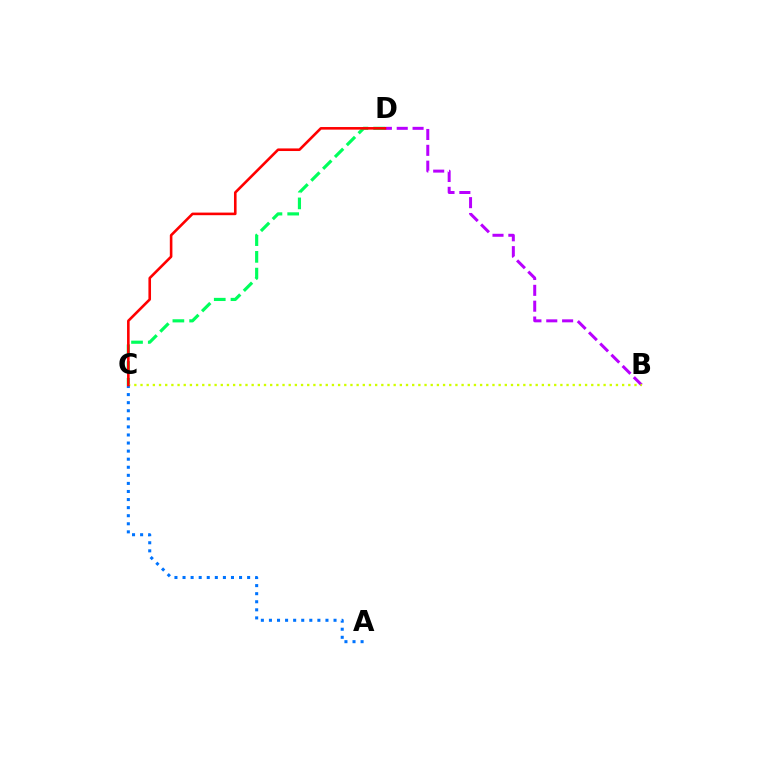{('C', 'D'): [{'color': '#00ff5c', 'line_style': 'dashed', 'thickness': 2.27}, {'color': '#ff0000', 'line_style': 'solid', 'thickness': 1.87}], ('B', 'D'): [{'color': '#b900ff', 'line_style': 'dashed', 'thickness': 2.15}], ('B', 'C'): [{'color': '#d1ff00', 'line_style': 'dotted', 'thickness': 1.68}], ('A', 'C'): [{'color': '#0074ff', 'line_style': 'dotted', 'thickness': 2.19}]}